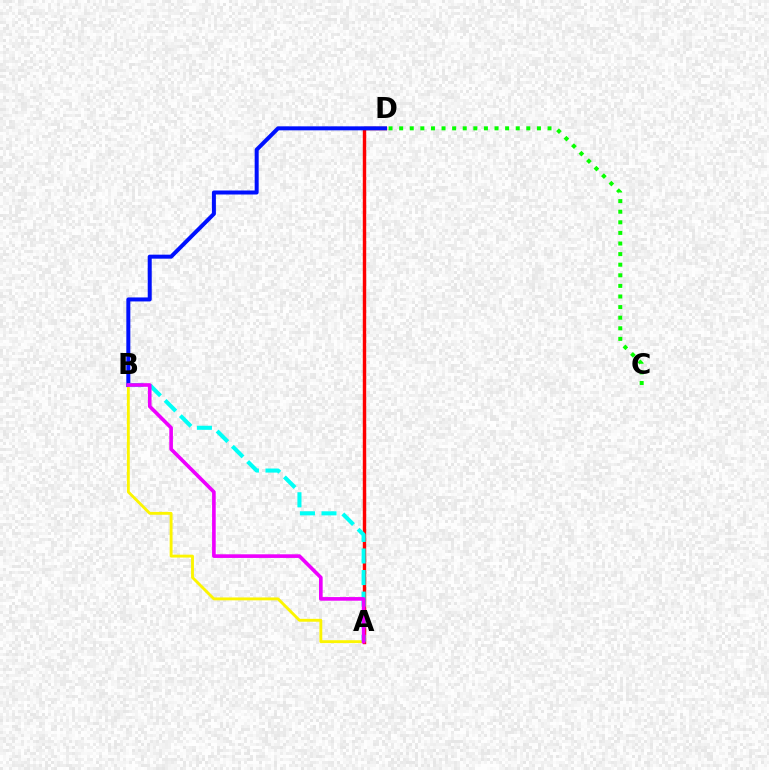{('A', 'D'): [{'color': '#ff0000', 'line_style': 'solid', 'thickness': 2.46}], ('A', 'B'): [{'color': '#fcf500', 'line_style': 'solid', 'thickness': 2.07}, {'color': '#00fff6', 'line_style': 'dashed', 'thickness': 2.93}, {'color': '#ee00ff', 'line_style': 'solid', 'thickness': 2.62}], ('C', 'D'): [{'color': '#08ff00', 'line_style': 'dotted', 'thickness': 2.88}], ('B', 'D'): [{'color': '#0010ff', 'line_style': 'solid', 'thickness': 2.88}]}